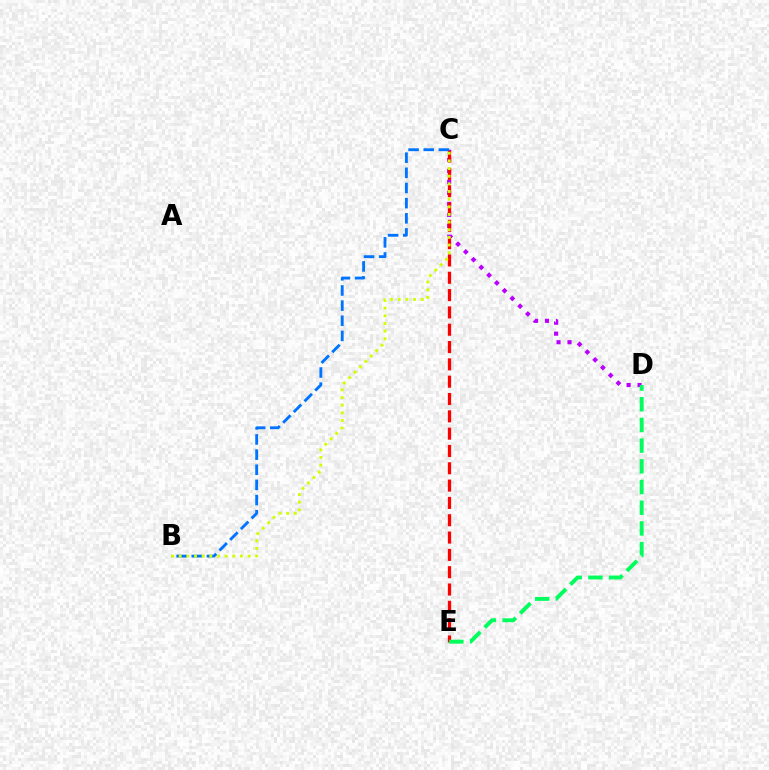{('C', 'D'): [{'color': '#b900ff', 'line_style': 'dotted', 'thickness': 2.98}], ('C', 'E'): [{'color': '#ff0000', 'line_style': 'dashed', 'thickness': 2.35}], ('D', 'E'): [{'color': '#00ff5c', 'line_style': 'dashed', 'thickness': 2.81}], ('B', 'C'): [{'color': '#0074ff', 'line_style': 'dashed', 'thickness': 2.06}, {'color': '#d1ff00', 'line_style': 'dotted', 'thickness': 2.08}]}